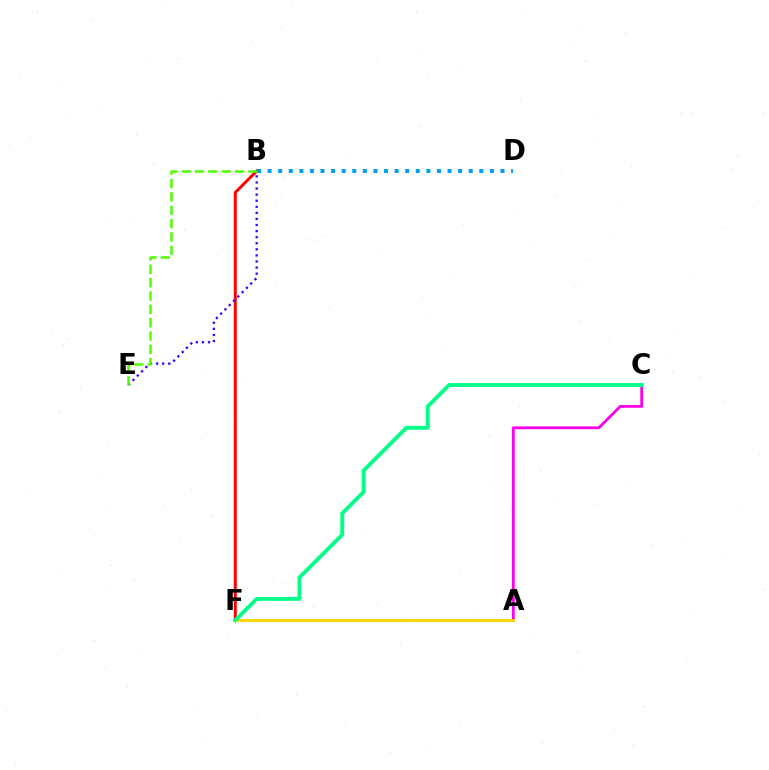{('B', 'F'): [{'color': '#ff0000', 'line_style': 'solid', 'thickness': 2.14}], ('A', 'C'): [{'color': '#ff00ed', 'line_style': 'solid', 'thickness': 2.02}], ('B', 'E'): [{'color': '#3700ff', 'line_style': 'dotted', 'thickness': 1.65}, {'color': '#4fff00', 'line_style': 'dashed', 'thickness': 1.81}], ('A', 'F'): [{'color': '#ffd500', 'line_style': 'solid', 'thickness': 2.03}], ('C', 'F'): [{'color': '#00ff86', 'line_style': 'solid', 'thickness': 2.79}], ('B', 'D'): [{'color': '#009eff', 'line_style': 'dotted', 'thickness': 2.88}]}